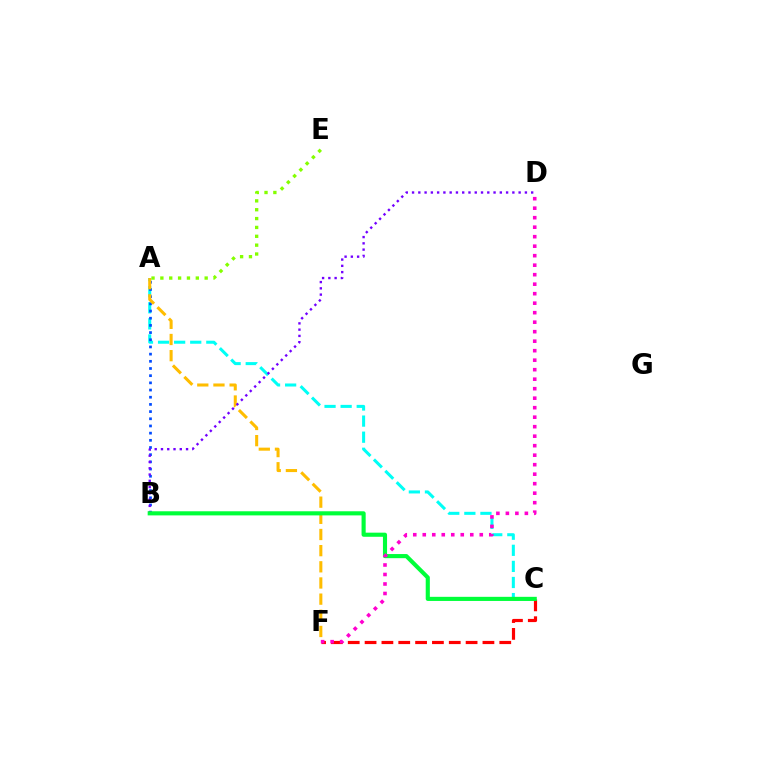{('C', 'F'): [{'color': '#ff0000', 'line_style': 'dashed', 'thickness': 2.29}], ('A', 'C'): [{'color': '#00fff6', 'line_style': 'dashed', 'thickness': 2.19}], ('A', 'B'): [{'color': '#004bff', 'line_style': 'dotted', 'thickness': 1.95}], ('A', 'F'): [{'color': '#ffbd00', 'line_style': 'dashed', 'thickness': 2.2}], ('A', 'E'): [{'color': '#84ff00', 'line_style': 'dotted', 'thickness': 2.41}], ('B', 'D'): [{'color': '#7200ff', 'line_style': 'dotted', 'thickness': 1.7}], ('B', 'C'): [{'color': '#00ff39', 'line_style': 'solid', 'thickness': 2.96}], ('D', 'F'): [{'color': '#ff00cf', 'line_style': 'dotted', 'thickness': 2.58}]}